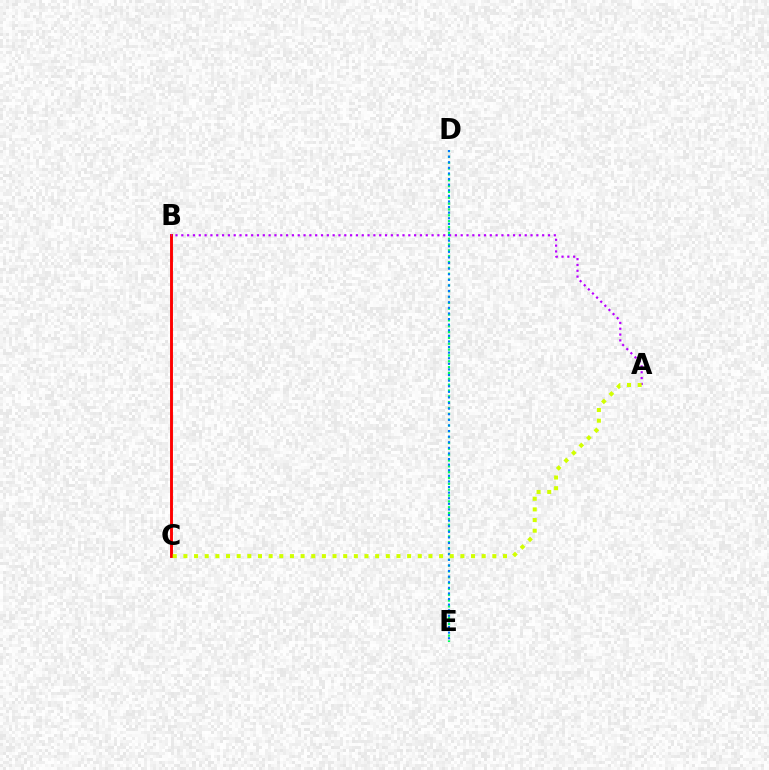{('B', 'C'): [{'color': '#ff0000', 'line_style': 'solid', 'thickness': 2.09}], ('A', 'B'): [{'color': '#b900ff', 'line_style': 'dotted', 'thickness': 1.58}], ('D', 'E'): [{'color': '#00ff5c', 'line_style': 'dotted', 'thickness': 1.59}, {'color': '#0074ff', 'line_style': 'dotted', 'thickness': 1.52}], ('A', 'C'): [{'color': '#d1ff00', 'line_style': 'dotted', 'thickness': 2.89}]}